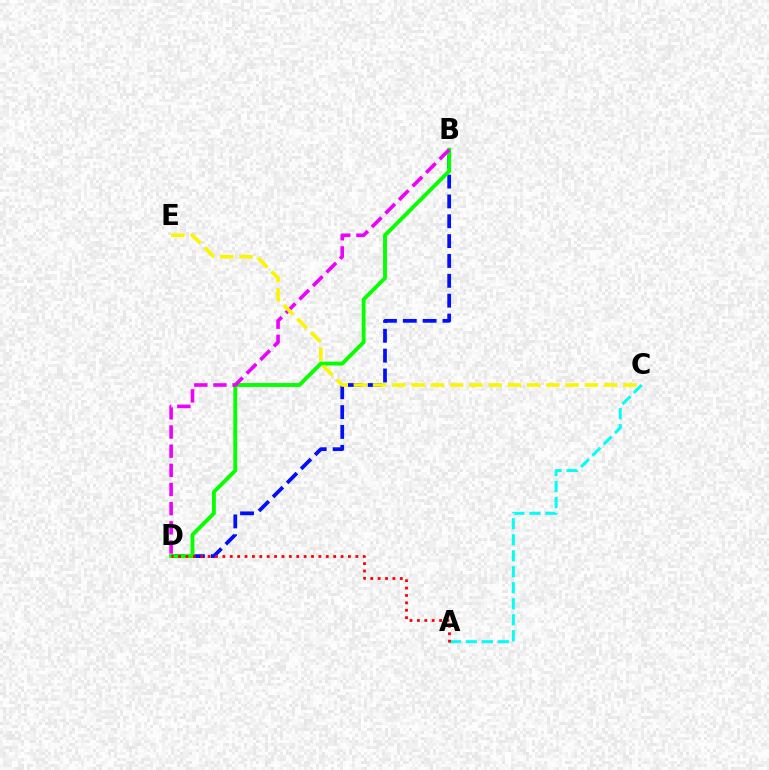{('B', 'D'): [{'color': '#0010ff', 'line_style': 'dashed', 'thickness': 2.7}, {'color': '#08ff00', 'line_style': 'solid', 'thickness': 2.8}, {'color': '#ee00ff', 'line_style': 'dashed', 'thickness': 2.6}], ('A', 'C'): [{'color': '#00fff6', 'line_style': 'dashed', 'thickness': 2.17}], ('A', 'D'): [{'color': '#ff0000', 'line_style': 'dotted', 'thickness': 2.01}], ('C', 'E'): [{'color': '#fcf500', 'line_style': 'dashed', 'thickness': 2.62}]}